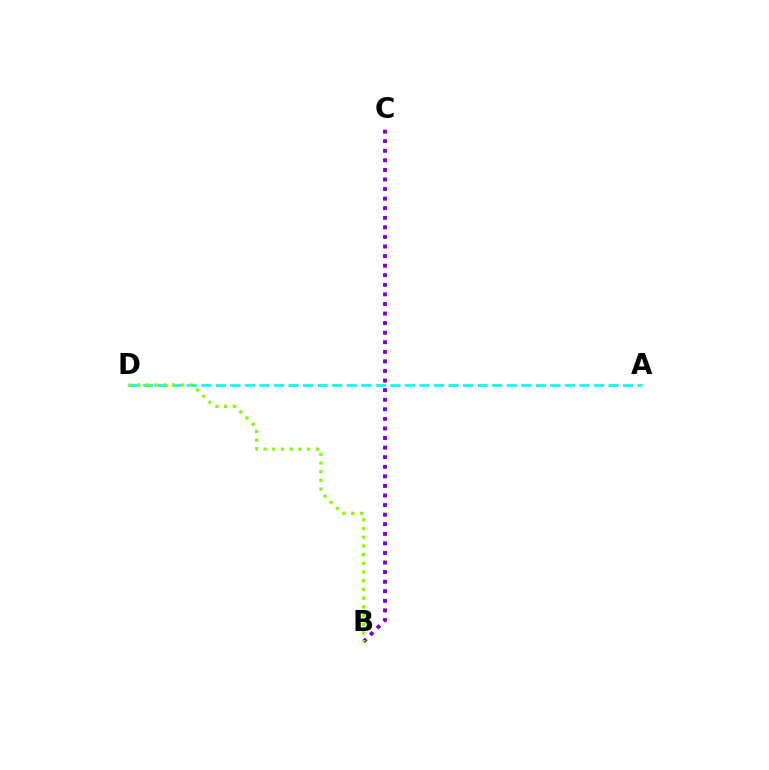{('B', 'C'): [{'color': '#ff0000', 'line_style': 'dotted', 'thickness': 2.6}, {'color': '#7200ff', 'line_style': 'dotted', 'thickness': 2.6}], ('A', 'D'): [{'color': '#00fff6', 'line_style': 'dashed', 'thickness': 1.98}], ('B', 'D'): [{'color': '#84ff00', 'line_style': 'dotted', 'thickness': 2.37}]}